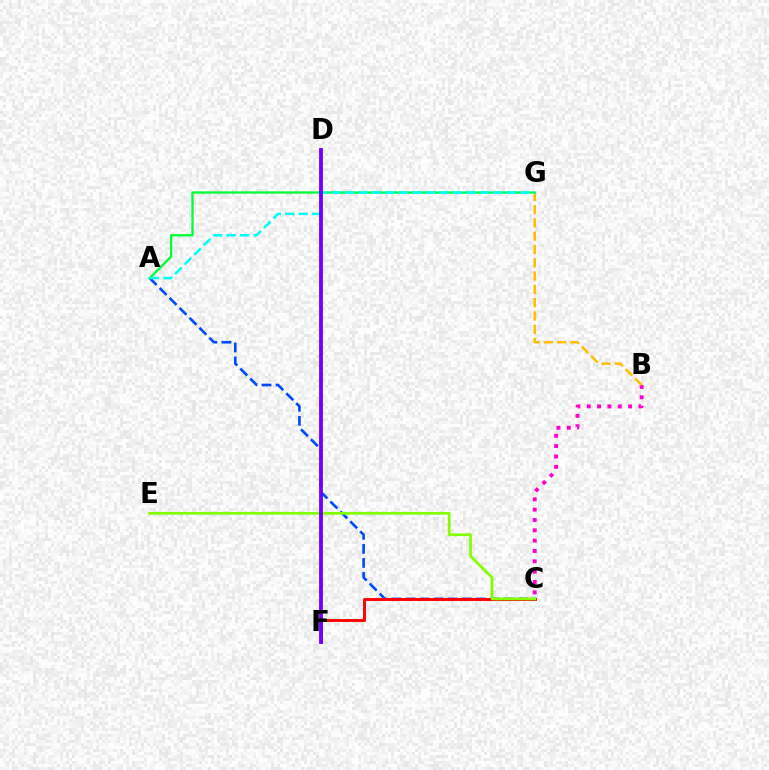{('A', 'C'): [{'color': '#004bff', 'line_style': 'dashed', 'thickness': 1.91}], ('C', 'F'): [{'color': '#ff0000', 'line_style': 'solid', 'thickness': 2.09}], ('B', 'C'): [{'color': '#ff00cf', 'line_style': 'dotted', 'thickness': 2.81}], ('C', 'E'): [{'color': '#84ff00', 'line_style': 'solid', 'thickness': 2.0}], ('B', 'G'): [{'color': '#ffbd00', 'line_style': 'dashed', 'thickness': 1.81}], ('A', 'G'): [{'color': '#00ff39', 'line_style': 'solid', 'thickness': 1.66}, {'color': '#00fff6', 'line_style': 'dashed', 'thickness': 1.83}], ('D', 'F'): [{'color': '#7200ff', 'line_style': 'solid', 'thickness': 2.76}]}